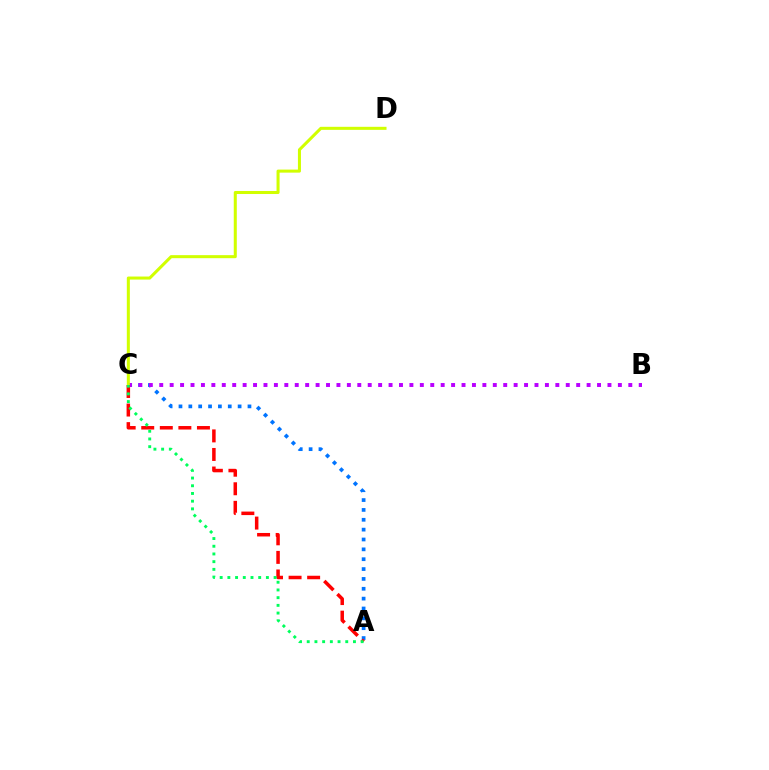{('A', 'C'): [{'color': '#0074ff', 'line_style': 'dotted', 'thickness': 2.68}, {'color': '#ff0000', 'line_style': 'dashed', 'thickness': 2.52}, {'color': '#00ff5c', 'line_style': 'dotted', 'thickness': 2.09}], ('B', 'C'): [{'color': '#b900ff', 'line_style': 'dotted', 'thickness': 2.83}], ('C', 'D'): [{'color': '#d1ff00', 'line_style': 'solid', 'thickness': 2.19}]}